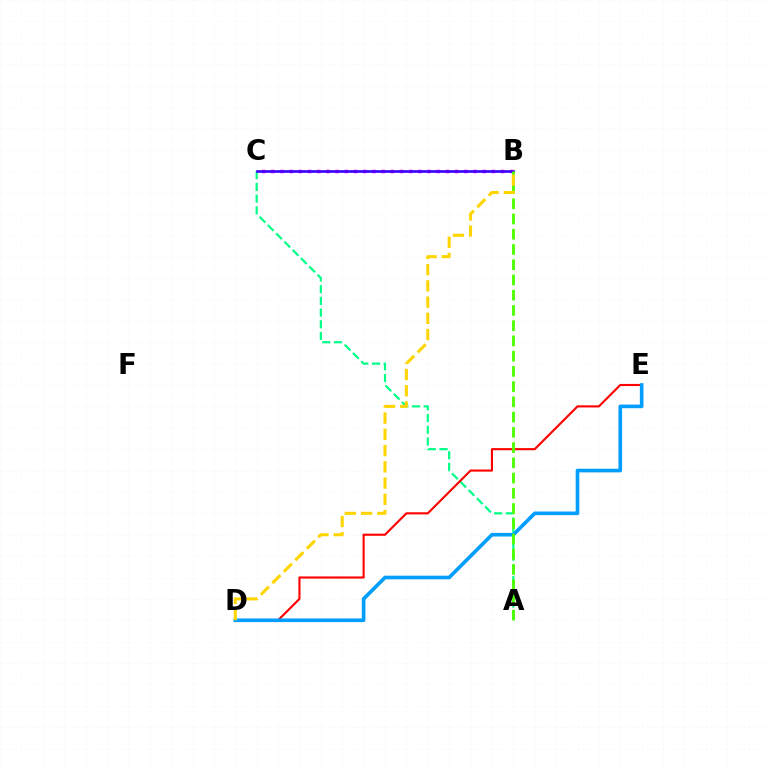{('A', 'C'): [{'color': '#00ff86', 'line_style': 'dashed', 'thickness': 1.59}], ('D', 'E'): [{'color': '#ff0000', 'line_style': 'solid', 'thickness': 1.53}, {'color': '#009eff', 'line_style': 'solid', 'thickness': 2.62}], ('B', 'C'): [{'color': '#ff00ed', 'line_style': 'dotted', 'thickness': 2.5}, {'color': '#3700ff', 'line_style': 'solid', 'thickness': 1.9}], ('A', 'B'): [{'color': '#4fff00', 'line_style': 'dashed', 'thickness': 2.07}], ('B', 'D'): [{'color': '#ffd500', 'line_style': 'dashed', 'thickness': 2.21}]}